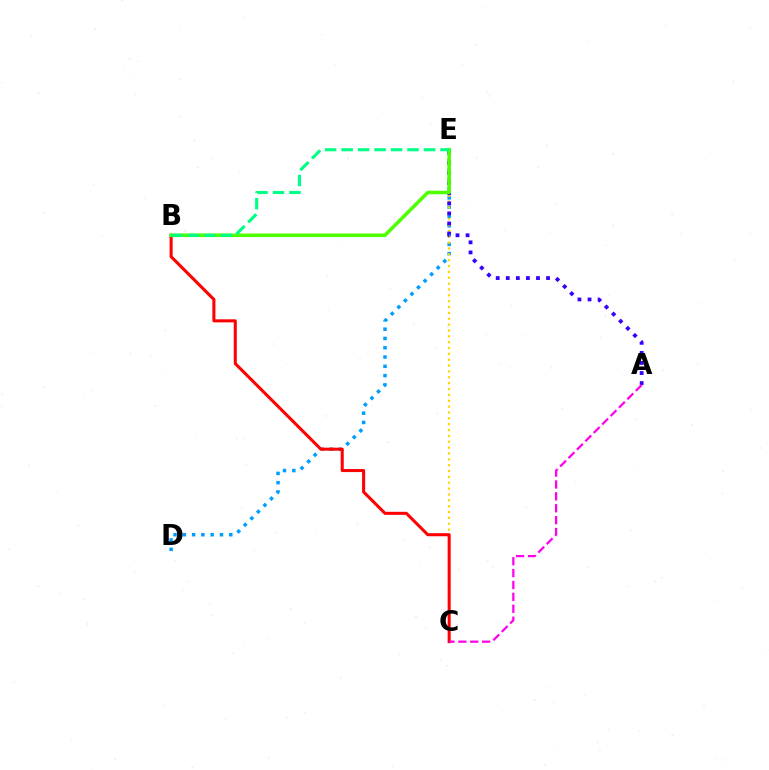{('D', 'E'): [{'color': '#009eff', 'line_style': 'dotted', 'thickness': 2.52}], ('C', 'E'): [{'color': '#ffd500', 'line_style': 'dotted', 'thickness': 1.59}], ('A', 'E'): [{'color': '#3700ff', 'line_style': 'dotted', 'thickness': 2.74}], ('B', 'C'): [{'color': '#ff0000', 'line_style': 'solid', 'thickness': 2.19}], ('B', 'E'): [{'color': '#4fff00', 'line_style': 'solid', 'thickness': 2.56}, {'color': '#00ff86', 'line_style': 'dashed', 'thickness': 2.24}], ('A', 'C'): [{'color': '#ff00ed', 'line_style': 'dashed', 'thickness': 1.61}]}